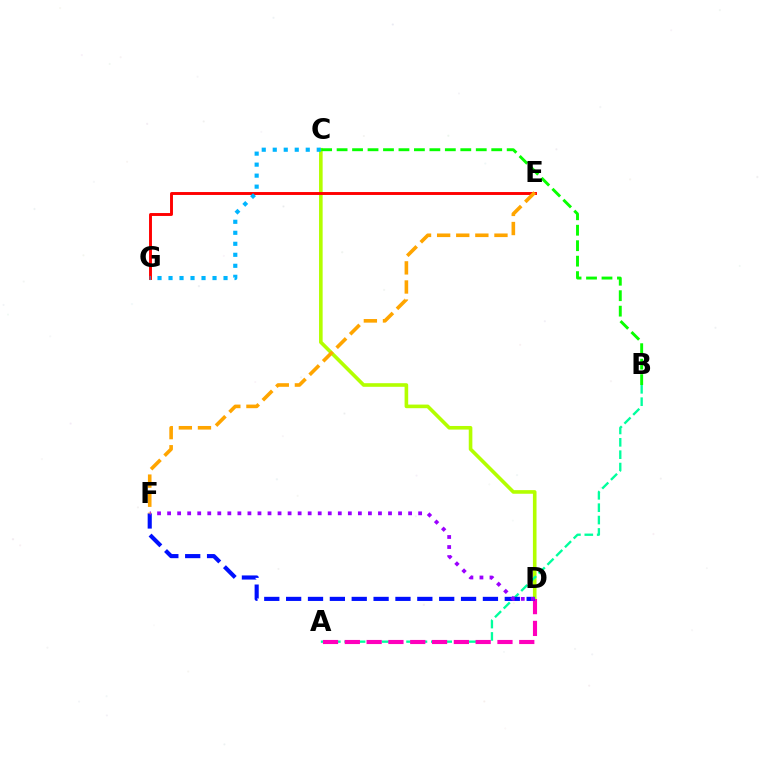{('C', 'D'): [{'color': '#b3ff00', 'line_style': 'solid', 'thickness': 2.6}], ('B', 'C'): [{'color': '#08ff00', 'line_style': 'dashed', 'thickness': 2.1}], ('E', 'G'): [{'color': '#ff0000', 'line_style': 'solid', 'thickness': 2.1}], ('A', 'B'): [{'color': '#00ff9d', 'line_style': 'dashed', 'thickness': 1.68}], ('A', 'D'): [{'color': '#ff00bd', 'line_style': 'dashed', 'thickness': 2.96}], ('D', 'F'): [{'color': '#0010ff', 'line_style': 'dashed', 'thickness': 2.97}, {'color': '#9b00ff', 'line_style': 'dotted', 'thickness': 2.73}], ('C', 'G'): [{'color': '#00b5ff', 'line_style': 'dotted', 'thickness': 2.99}], ('E', 'F'): [{'color': '#ffa500', 'line_style': 'dashed', 'thickness': 2.6}]}